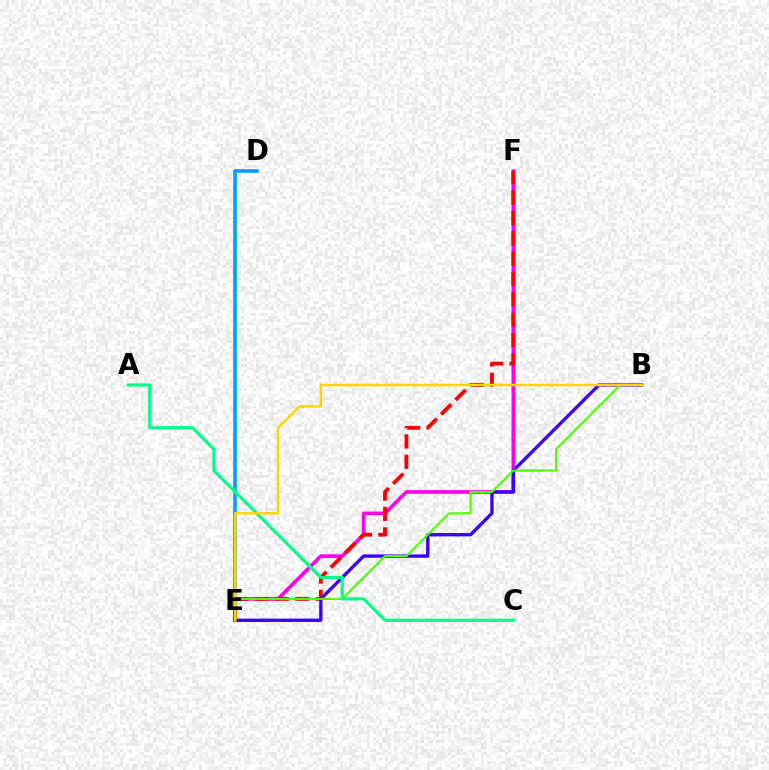{('E', 'F'): [{'color': '#ff00ed', 'line_style': 'solid', 'thickness': 2.62}, {'color': '#ff0000', 'line_style': 'dashed', 'thickness': 2.76}], ('D', 'E'): [{'color': '#009eff', 'line_style': 'solid', 'thickness': 2.57}], ('B', 'E'): [{'color': '#3700ff', 'line_style': 'solid', 'thickness': 2.39}, {'color': '#4fff00', 'line_style': 'solid', 'thickness': 1.53}, {'color': '#ffd500', 'line_style': 'solid', 'thickness': 1.79}], ('A', 'C'): [{'color': '#00ff86', 'line_style': 'solid', 'thickness': 2.26}]}